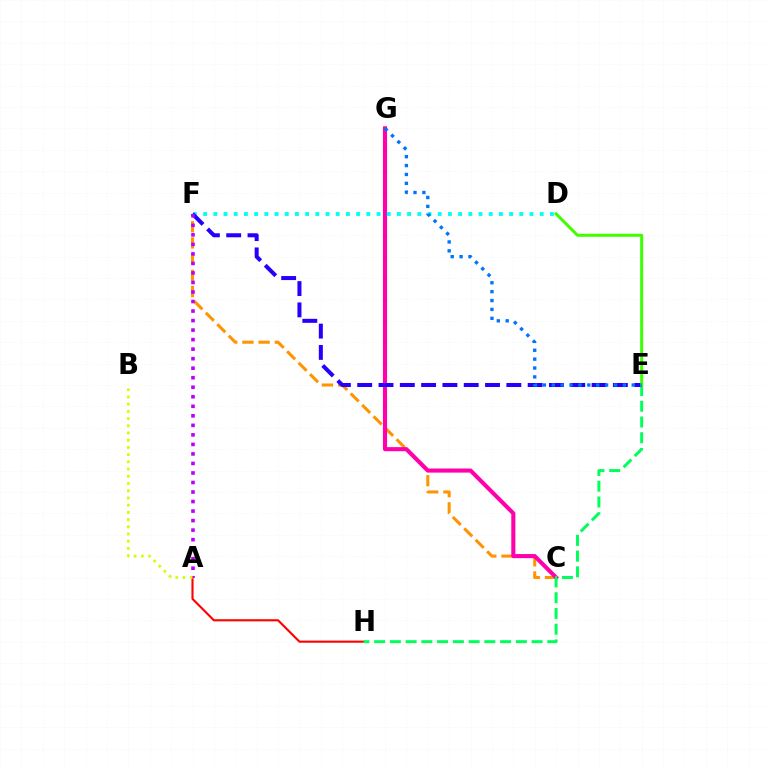{('C', 'F'): [{'color': '#ff9400', 'line_style': 'dashed', 'thickness': 2.2}], ('C', 'G'): [{'color': '#ff00ac', 'line_style': 'solid', 'thickness': 2.95}], ('A', 'H'): [{'color': '#ff0000', 'line_style': 'solid', 'thickness': 1.52}], ('D', 'F'): [{'color': '#00fff6', 'line_style': 'dotted', 'thickness': 2.77}], ('E', 'H'): [{'color': '#00ff5c', 'line_style': 'dashed', 'thickness': 2.14}], ('E', 'F'): [{'color': '#2500ff', 'line_style': 'dashed', 'thickness': 2.89}], ('A', 'F'): [{'color': '#b900ff', 'line_style': 'dotted', 'thickness': 2.59}], ('D', 'E'): [{'color': '#3dff00', 'line_style': 'solid', 'thickness': 2.17}], ('E', 'G'): [{'color': '#0074ff', 'line_style': 'dotted', 'thickness': 2.41}], ('A', 'B'): [{'color': '#d1ff00', 'line_style': 'dotted', 'thickness': 1.96}]}